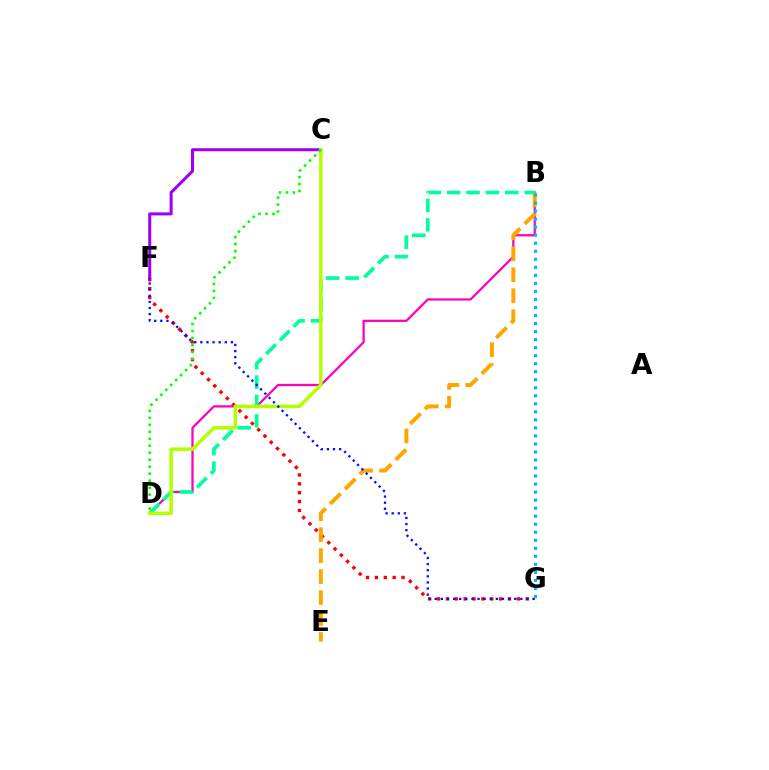{('F', 'G'): [{'color': '#ff0000', 'line_style': 'dotted', 'thickness': 2.41}, {'color': '#0010ff', 'line_style': 'dotted', 'thickness': 1.66}], ('B', 'D'): [{'color': '#ff00bd', 'line_style': 'solid', 'thickness': 1.63}, {'color': '#00ff9d', 'line_style': 'dashed', 'thickness': 2.63}], ('B', 'E'): [{'color': '#ffa500', 'line_style': 'dashed', 'thickness': 2.85}], ('B', 'G'): [{'color': '#00b5ff', 'line_style': 'dotted', 'thickness': 2.18}], ('C', 'F'): [{'color': '#9b00ff', 'line_style': 'solid', 'thickness': 2.18}], ('C', 'D'): [{'color': '#b3ff00', 'line_style': 'solid', 'thickness': 2.51}, {'color': '#08ff00', 'line_style': 'dotted', 'thickness': 1.9}]}